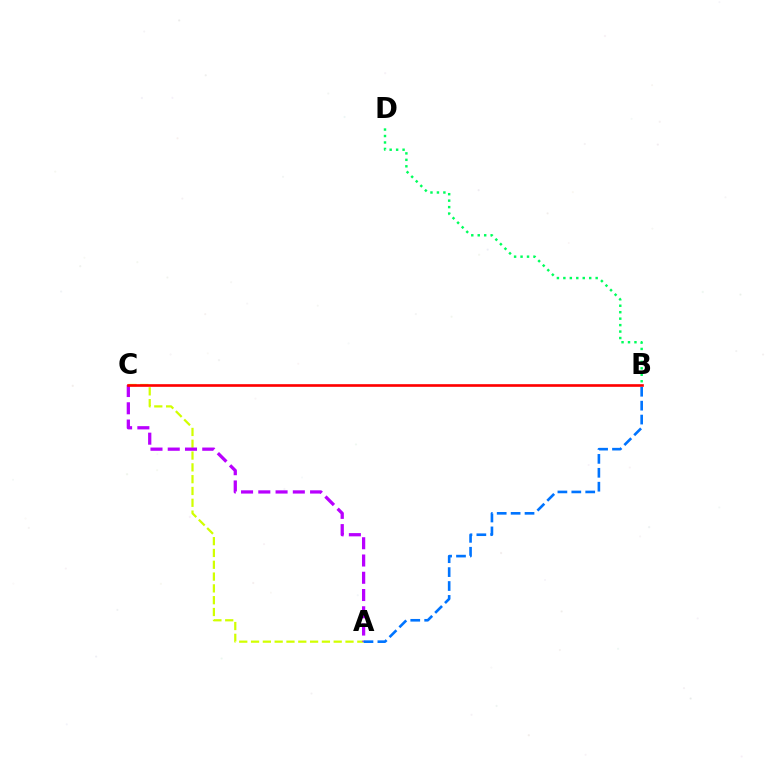{('A', 'C'): [{'color': '#d1ff00', 'line_style': 'dashed', 'thickness': 1.6}, {'color': '#b900ff', 'line_style': 'dashed', 'thickness': 2.34}], ('B', 'C'): [{'color': '#ff0000', 'line_style': 'solid', 'thickness': 1.91}], ('A', 'B'): [{'color': '#0074ff', 'line_style': 'dashed', 'thickness': 1.89}], ('B', 'D'): [{'color': '#00ff5c', 'line_style': 'dotted', 'thickness': 1.76}]}